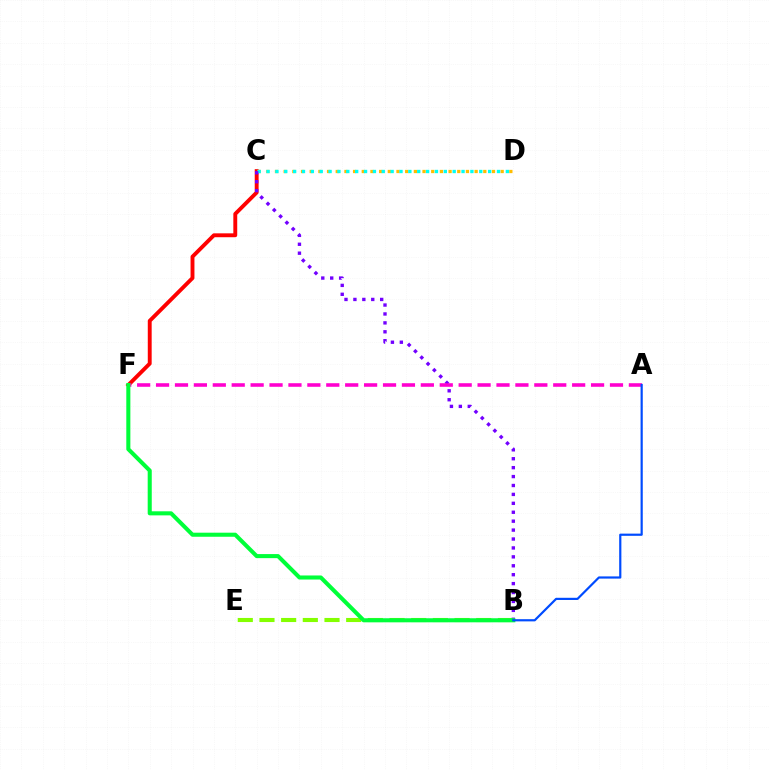{('C', 'F'): [{'color': '#ff0000', 'line_style': 'solid', 'thickness': 2.8}], ('C', 'D'): [{'color': '#ffbd00', 'line_style': 'dotted', 'thickness': 2.36}, {'color': '#00fff6', 'line_style': 'dotted', 'thickness': 2.41}], ('B', 'E'): [{'color': '#84ff00', 'line_style': 'dashed', 'thickness': 2.94}], ('B', 'C'): [{'color': '#7200ff', 'line_style': 'dotted', 'thickness': 2.42}], ('A', 'F'): [{'color': '#ff00cf', 'line_style': 'dashed', 'thickness': 2.57}], ('B', 'F'): [{'color': '#00ff39', 'line_style': 'solid', 'thickness': 2.92}], ('A', 'B'): [{'color': '#004bff', 'line_style': 'solid', 'thickness': 1.58}]}